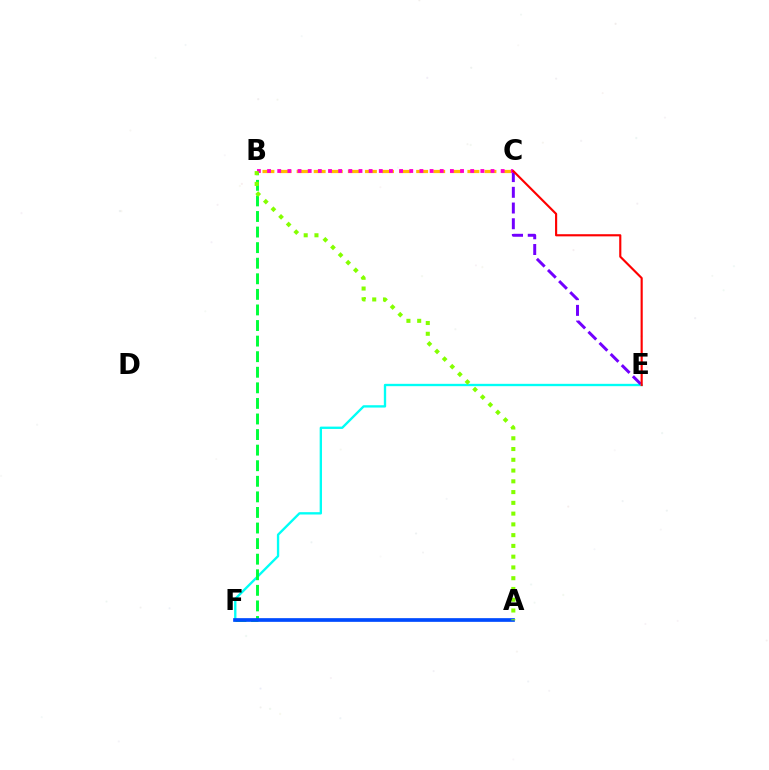{('B', 'C'): [{'color': '#ffbd00', 'line_style': 'dashed', 'thickness': 2.32}, {'color': '#ff00cf', 'line_style': 'dotted', 'thickness': 2.76}], ('E', 'F'): [{'color': '#00fff6', 'line_style': 'solid', 'thickness': 1.69}], ('B', 'F'): [{'color': '#00ff39', 'line_style': 'dashed', 'thickness': 2.12}], ('A', 'F'): [{'color': '#004bff', 'line_style': 'solid', 'thickness': 2.66}], ('C', 'E'): [{'color': '#7200ff', 'line_style': 'dashed', 'thickness': 2.14}, {'color': '#ff0000', 'line_style': 'solid', 'thickness': 1.54}], ('A', 'B'): [{'color': '#84ff00', 'line_style': 'dotted', 'thickness': 2.92}]}